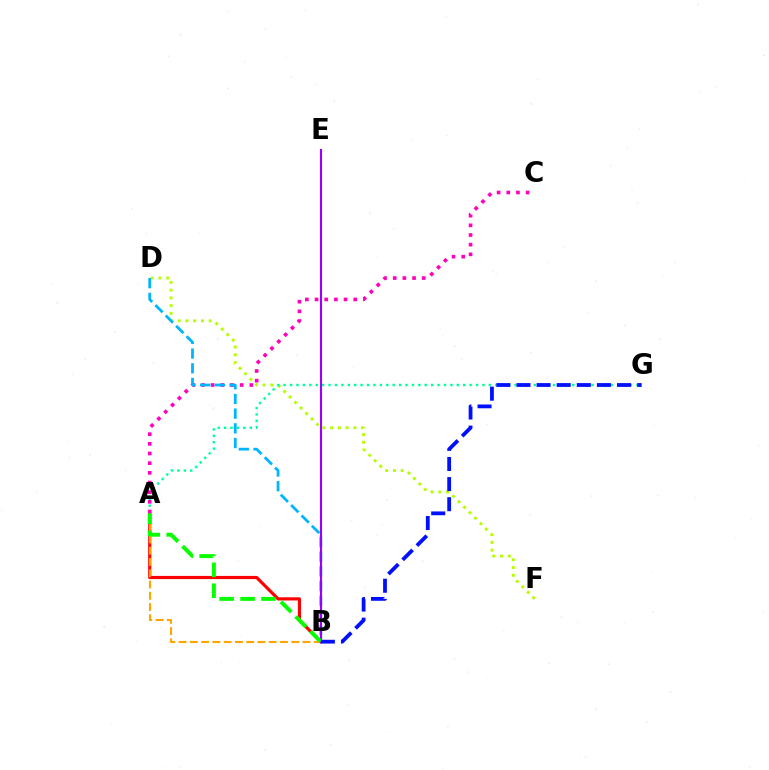{('A', 'B'): [{'color': '#ff0000', 'line_style': 'solid', 'thickness': 2.28}, {'color': '#ffa500', 'line_style': 'dashed', 'thickness': 1.53}, {'color': '#08ff00', 'line_style': 'dashed', 'thickness': 2.84}], ('D', 'F'): [{'color': '#b3ff00', 'line_style': 'dotted', 'thickness': 2.11}], ('A', 'G'): [{'color': '#00ff9d', 'line_style': 'dotted', 'thickness': 1.74}], ('A', 'C'): [{'color': '#ff00bd', 'line_style': 'dotted', 'thickness': 2.63}], ('B', 'D'): [{'color': '#00b5ff', 'line_style': 'dashed', 'thickness': 2.0}], ('B', 'E'): [{'color': '#9b00ff', 'line_style': 'solid', 'thickness': 1.54}], ('B', 'G'): [{'color': '#0010ff', 'line_style': 'dashed', 'thickness': 2.73}]}